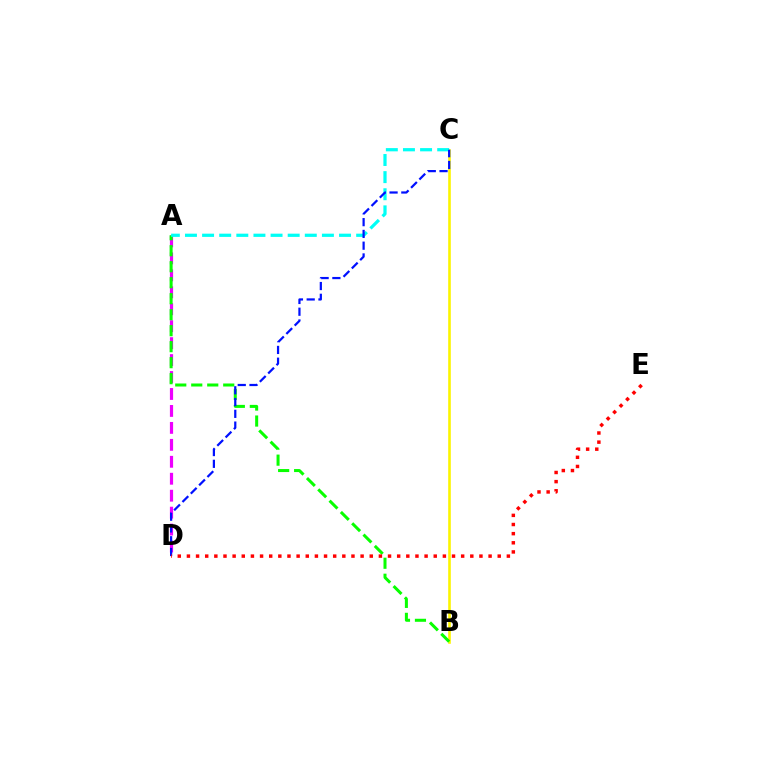{('A', 'D'): [{'color': '#ee00ff', 'line_style': 'dashed', 'thickness': 2.3}], ('B', 'C'): [{'color': '#fcf500', 'line_style': 'solid', 'thickness': 1.89}], ('A', 'B'): [{'color': '#08ff00', 'line_style': 'dashed', 'thickness': 2.17}], ('A', 'C'): [{'color': '#00fff6', 'line_style': 'dashed', 'thickness': 2.33}], ('C', 'D'): [{'color': '#0010ff', 'line_style': 'dashed', 'thickness': 1.6}], ('D', 'E'): [{'color': '#ff0000', 'line_style': 'dotted', 'thickness': 2.48}]}